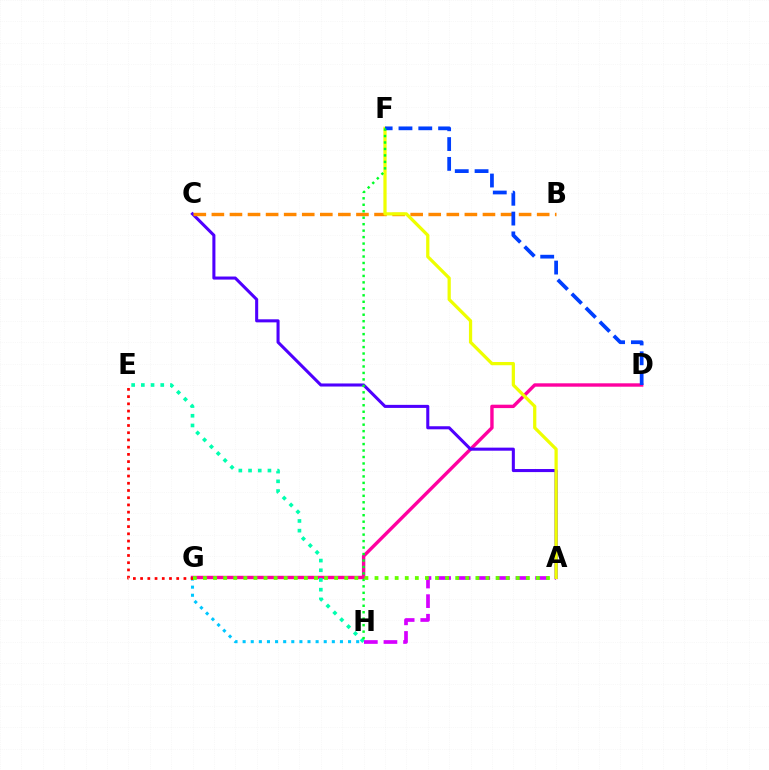{('D', 'G'): [{'color': '#ff00a0', 'line_style': 'solid', 'thickness': 2.44}], ('G', 'H'): [{'color': '#00c7ff', 'line_style': 'dotted', 'thickness': 2.2}], ('E', 'H'): [{'color': '#00ffaf', 'line_style': 'dotted', 'thickness': 2.63}], ('A', 'C'): [{'color': '#4f00ff', 'line_style': 'solid', 'thickness': 2.2}], ('B', 'C'): [{'color': '#ff8800', 'line_style': 'dashed', 'thickness': 2.46}], ('E', 'G'): [{'color': '#ff0000', 'line_style': 'dotted', 'thickness': 1.96}], ('A', 'H'): [{'color': '#d600ff', 'line_style': 'dashed', 'thickness': 2.66}], ('A', 'F'): [{'color': '#eeff00', 'line_style': 'solid', 'thickness': 2.33}], ('D', 'F'): [{'color': '#003fff', 'line_style': 'dashed', 'thickness': 2.69}], ('F', 'H'): [{'color': '#00ff27', 'line_style': 'dotted', 'thickness': 1.76}], ('A', 'G'): [{'color': '#66ff00', 'line_style': 'dotted', 'thickness': 2.74}]}